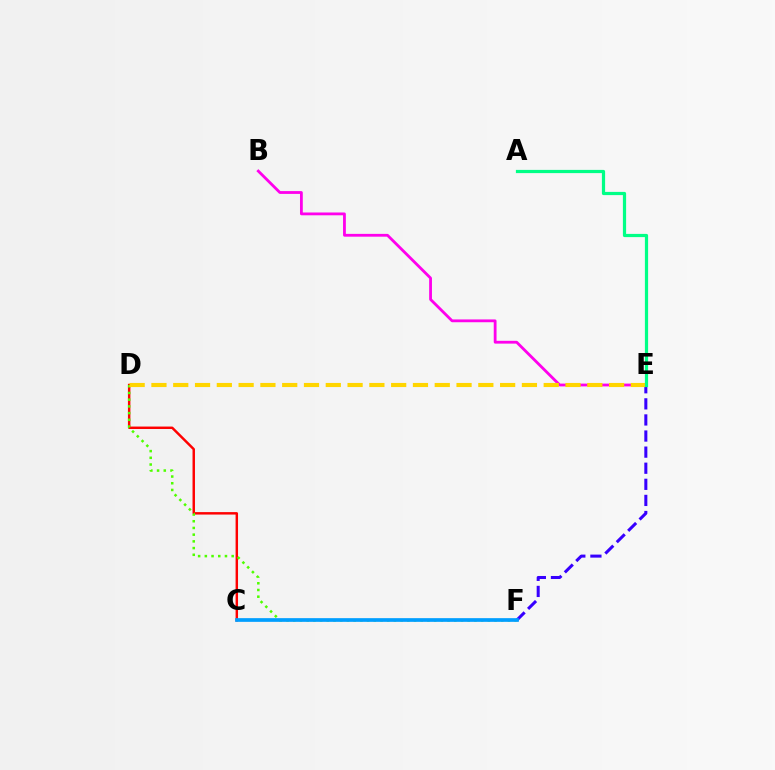{('C', 'D'): [{'color': '#ff0000', 'line_style': 'solid', 'thickness': 1.76}], ('E', 'F'): [{'color': '#3700ff', 'line_style': 'dashed', 'thickness': 2.19}], ('D', 'F'): [{'color': '#4fff00', 'line_style': 'dotted', 'thickness': 1.82}], ('B', 'E'): [{'color': '#ff00ed', 'line_style': 'solid', 'thickness': 2.02}], ('D', 'E'): [{'color': '#ffd500', 'line_style': 'dashed', 'thickness': 2.96}], ('A', 'E'): [{'color': '#00ff86', 'line_style': 'solid', 'thickness': 2.31}], ('C', 'F'): [{'color': '#009eff', 'line_style': 'solid', 'thickness': 2.66}]}